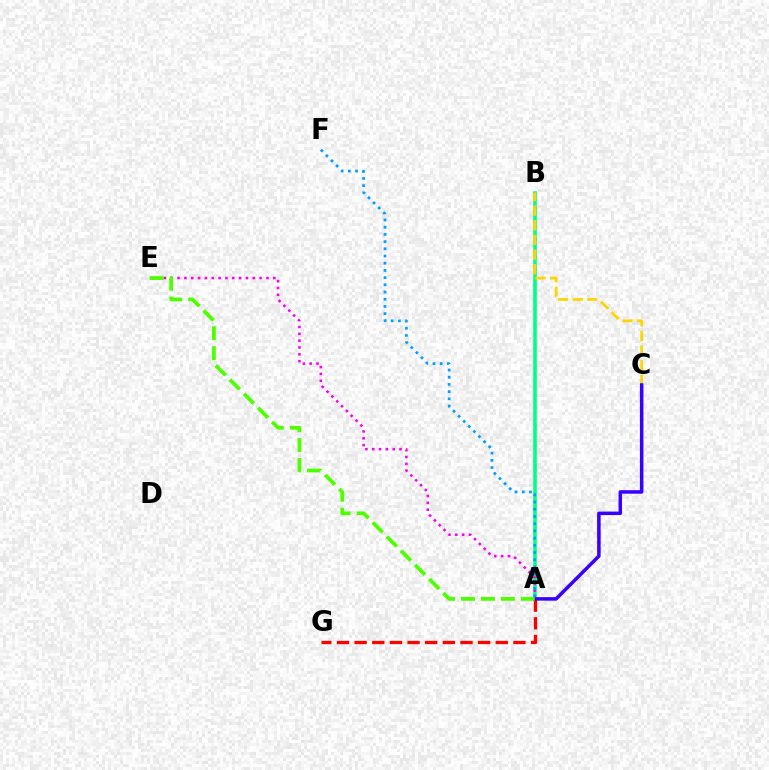{('A', 'B'): [{'color': '#00ff86', 'line_style': 'solid', 'thickness': 2.6}], ('A', 'G'): [{'color': '#ff0000', 'line_style': 'dashed', 'thickness': 2.4}], ('A', 'E'): [{'color': '#ff00ed', 'line_style': 'dotted', 'thickness': 1.86}, {'color': '#4fff00', 'line_style': 'dashed', 'thickness': 2.71}], ('B', 'C'): [{'color': '#ffd500', 'line_style': 'dashed', 'thickness': 1.99}], ('A', 'F'): [{'color': '#009eff', 'line_style': 'dotted', 'thickness': 1.96}], ('A', 'C'): [{'color': '#3700ff', 'line_style': 'solid', 'thickness': 2.52}]}